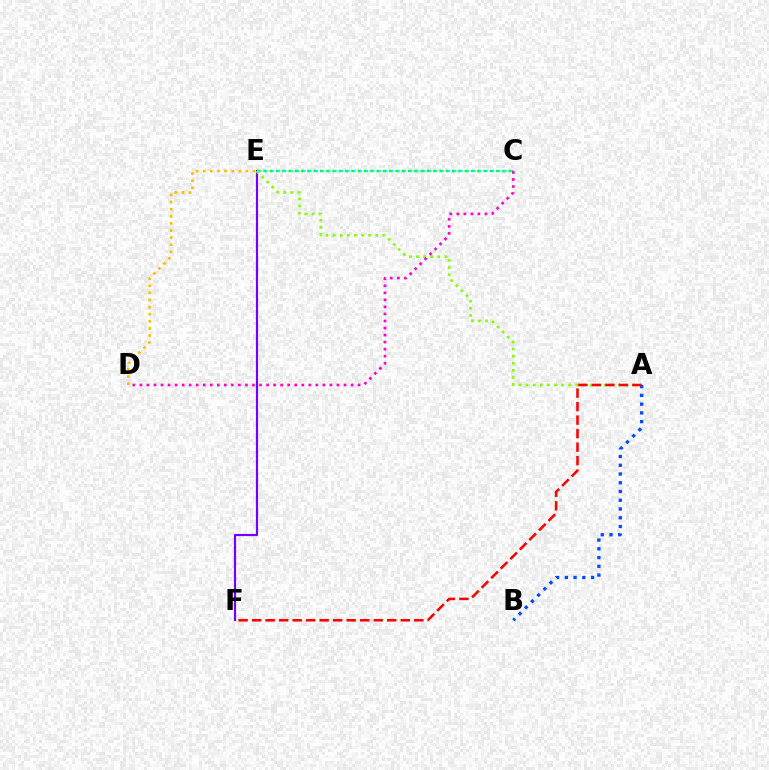{('C', 'E'): [{'color': '#00fff6', 'line_style': 'dotted', 'thickness': 1.71}, {'color': '#00ff39', 'line_style': 'dotted', 'thickness': 1.71}], ('E', 'F'): [{'color': '#7200ff', 'line_style': 'solid', 'thickness': 1.55}], ('A', 'E'): [{'color': '#84ff00', 'line_style': 'dotted', 'thickness': 1.93}], ('A', 'B'): [{'color': '#004bff', 'line_style': 'dotted', 'thickness': 2.38}], ('D', 'E'): [{'color': '#ffbd00', 'line_style': 'dotted', 'thickness': 1.93}], ('A', 'F'): [{'color': '#ff0000', 'line_style': 'dashed', 'thickness': 1.84}], ('C', 'D'): [{'color': '#ff00cf', 'line_style': 'dotted', 'thickness': 1.91}]}